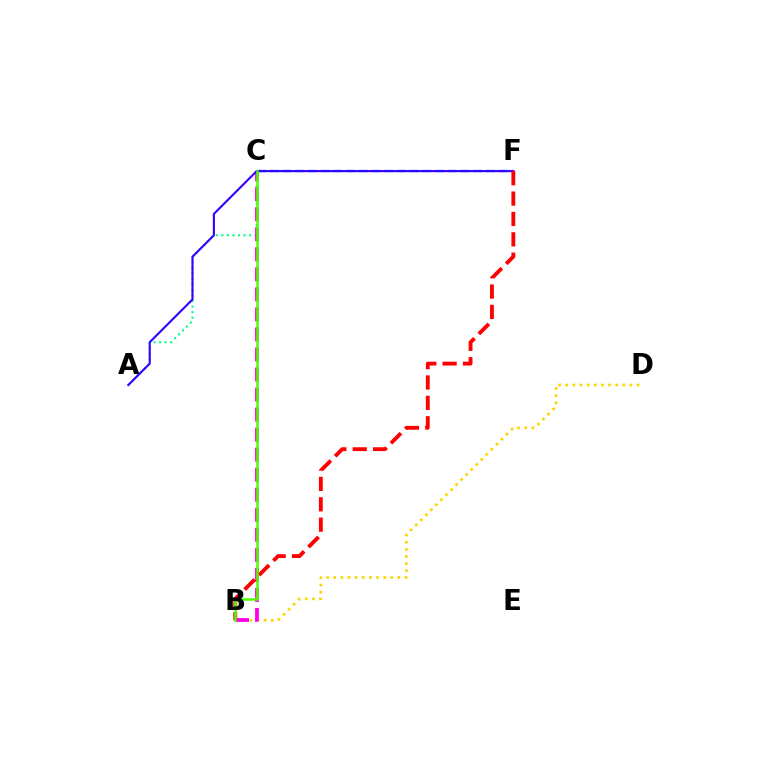{('A', 'C'): [{'color': '#00ff86', 'line_style': 'dotted', 'thickness': 1.51}], ('C', 'F'): [{'color': '#009eff', 'line_style': 'dashed', 'thickness': 1.73}], ('B', 'D'): [{'color': '#ffd500', 'line_style': 'dotted', 'thickness': 1.94}], ('B', 'C'): [{'color': '#ff00ed', 'line_style': 'dashed', 'thickness': 2.72}, {'color': '#4fff00', 'line_style': 'solid', 'thickness': 1.81}], ('A', 'F'): [{'color': '#3700ff', 'line_style': 'solid', 'thickness': 1.53}], ('B', 'F'): [{'color': '#ff0000', 'line_style': 'dashed', 'thickness': 2.77}]}